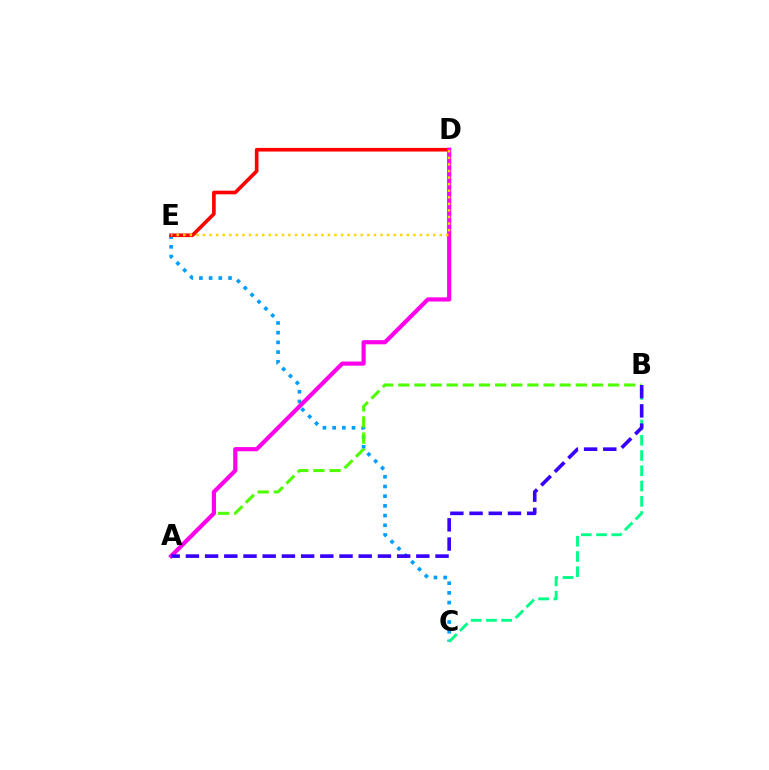{('C', 'E'): [{'color': '#009eff', 'line_style': 'dotted', 'thickness': 2.64}], ('A', 'B'): [{'color': '#4fff00', 'line_style': 'dashed', 'thickness': 2.19}, {'color': '#3700ff', 'line_style': 'dashed', 'thickness': 2.61}], ('B', 'C'): [{'color': '#00ff86', 'line_style': 'dashed', 'thickness': 2.07}], ('D', 'E'): [{'color': '#ff0000', 'line_style': 'solid', 'thickness': 2.62}, {'color': '#ffd500', 'line_style': 'dotted', 'thickness': 1.79}], ('A', 'D'): [{'color': '#ff00ed', 'line_style': 'solid', 'thickness': 2.99}]}